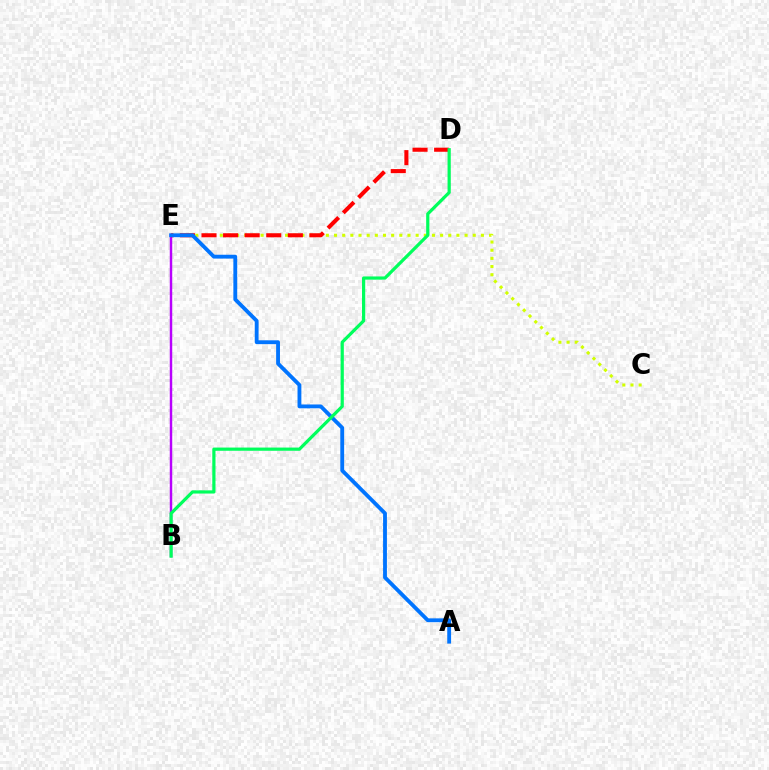{('B', 'E'): [{'color': '#b900ff', 'line_style': 'solid', 'thickness': 1.76}], ('C', 'E'): [{'color': '#d1ff00', 'line_style': 'dotted', 'thickness': 2.22}], ('D', 'E'): [{'color': '#ff0000', 'line_style': 'dashed', 'thickness': 2.93}], ('A', 'E'): [{'color': '#0074ff', 'line_style': 'solid', 'thickness': 2.76}], ('B', 'D'): [{'color': '#00ff5c', 'line_style': 'solid', 'thickness': 2.31}]}